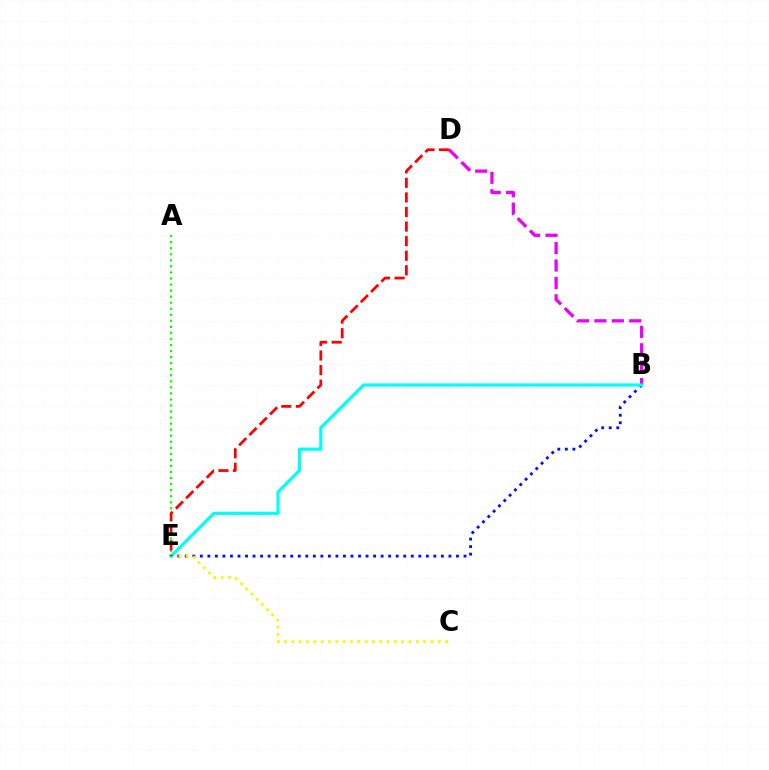{('B', 'D'): [{'color': '#ee00ff', 'line_style': 'dashed', 'thickness': 2.37}], ('B', 'E'): [{'color': '#0010ff', 'line_style': 'dotted', 'thickness': 2.05}, {'color': '#00fff6', 'line_style': 'solid', 'thickness': 2.29}], ('A', 'E'): [{'color': '#08ff00', 'line_style': 'dotted', 'thickness': 1.64}], ('C', 'E'): [{'color': '#fcf500', 'line_style': 'dotted', 'thickness': 1.99}], ('D', 'E'): [{'color': '#ff0000', 'line_style': 'dashed', 'thickness': 1.98}]}